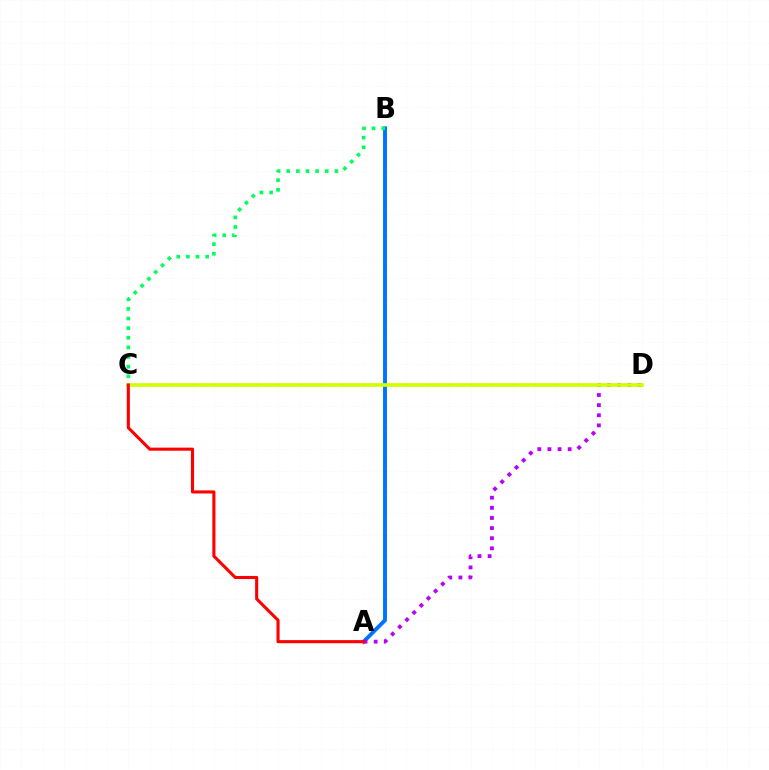{('A', 'B'): [{'color': '#0074ff', 'line_style': 'solid', 'thickness': 2.81}], ('A', 'D'): [{'color': '#b900ff', 'line_style': 'dotted', 'thickness': 2.75}], ('B', 'C'): [{'color': '#00ff5c', 'line_style': 'dotted', 'thickness': 2.62}], ('C', 'D'): [{'color': '#d1ff00', 'line_style': 'solid', 'thickness': 2.64}], ('A', 'C'): [{'color': '#ff0000', 'line_style': 'solid', 'thickness': 2.22}]}